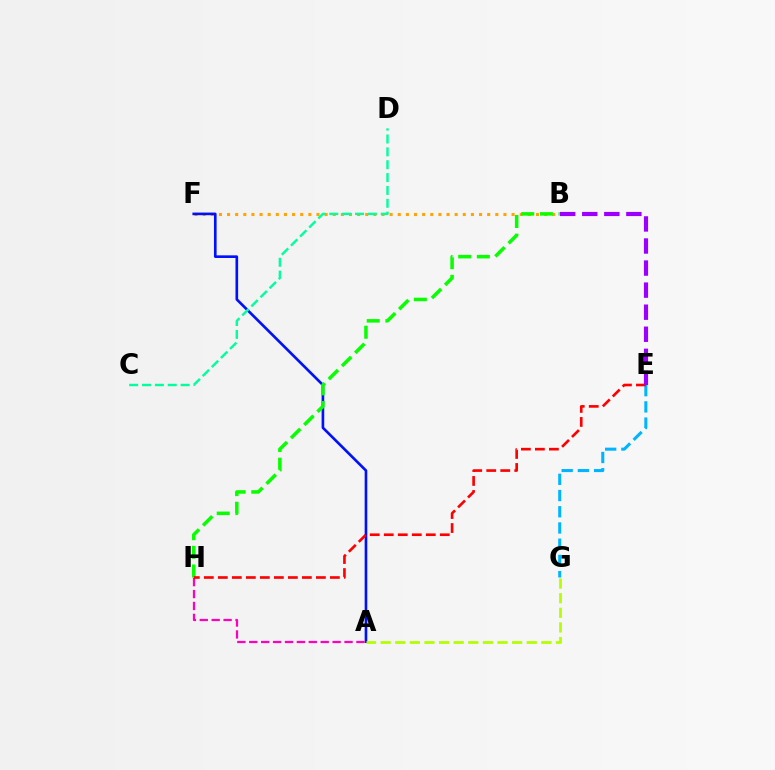{('B', 'F'): [{'color': '#ffa500', 'line_style': 'dotted', 'thickness': 2.21}], ('A', 'F'): [{'color': '#0010ff', 'line_style': 'solid', 'thickness': 1.91}], ('A', 'H'): [{'color': '#ff00bd', 'line_style': 'dashed', 'thickness': 1.62}], ('B', 'H'): [{'color': '#08ff00', 'line_style': 'dashed', 'thickness': 2.53}], ('A', 'G'): [{'color': '#b3ff00', 'line_style': 'dashed', 'thickness': 1.98}], ('C', 'D'): [{'color': '#00ff9d', 'line_style': 'dashed', 'thickness': 1.75}], ('E', 'G'): [{'color': '#00b5ff', 'line_style': 'dashed', 'thickness': 2.2}], ('E', 'H'): [{'color': '#ff0000', 'line_style': 'dashed', 'thickness': 1.9}], ('B', 'E'): [{'color': '#9b00ff', 'line_style': 'dashed', 'thickness': 3.0}]}